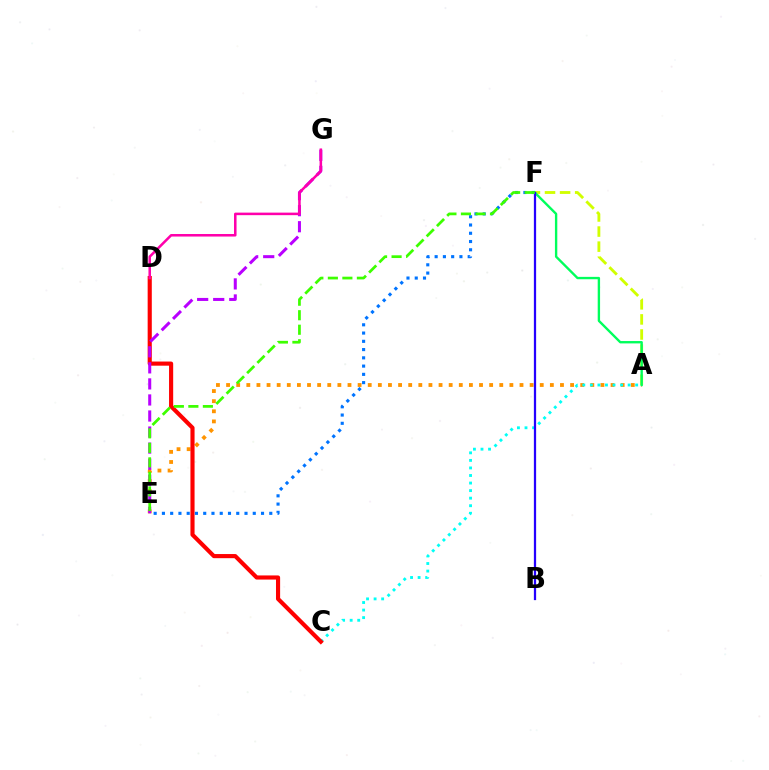{('A', 'E'): [{'color': '#ff9400', 'line_style': 'dotted', 'thickness': 2.75}], ('A', 'C'): [{'color': '#00fff6', 'line_style': 'dotted', 'thickness': 2.05}], ('C', 'D'): [{'color': '#ff0000', 'line_style': 'solid', 'thickness': 2.98}], ('A', 'F'): [{'color': '#d1ff00', 'line_style': 'dashed', 'thickness': 2.05}, {'color': '#00ff5c', 'line_style': 'solid', 'thickness': 1.7}], ('E', 'G'): [{'color': '#b900ff', 'line_style': 'dashed', 'thickness': 2.18}], ('B', 'F'): [{'color': '#2500ff', 'line_style': 'solid', 'thickness': 1.62}], ('D', 'G'): [{'color': '#ff00ac', 'line_style': 'solid', 'thickness': 1.82}], ('E', 'F'): [{'color': '#0074ff', 'line_style': 'dotted', 'thickness': 2.24}, {'color': '#3dff00', 'line_style': 'dashed', 'thickness': 1.97}]}